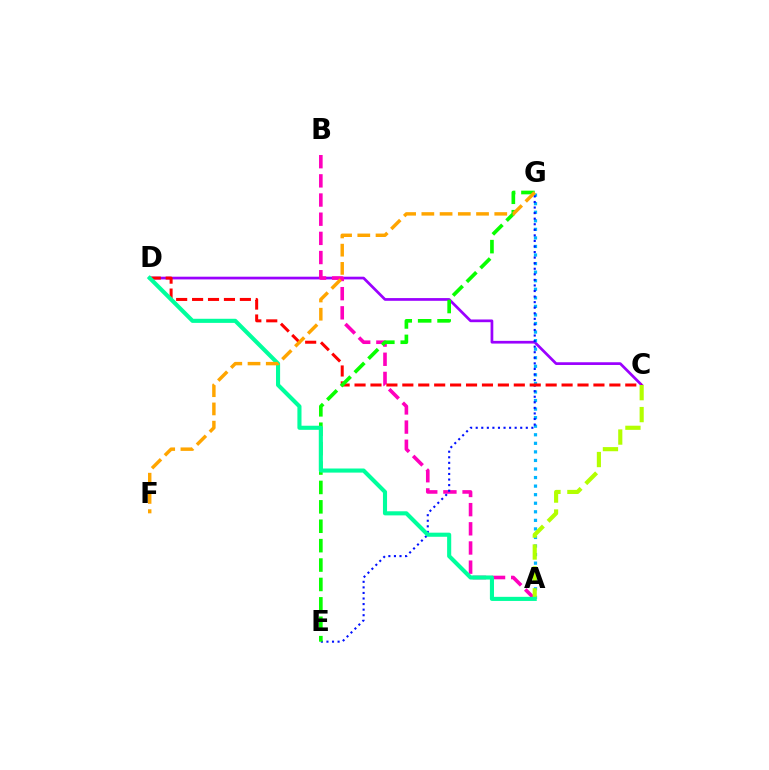{('C', 'D'): [{'color': '#9b00ff', 'line_style': 'solid', 'thickness': 1.95}, {'color': '#ff0000', 'line_style': 'dashed', 'thickness': 2.16}], ('A', 'G'): [{'color': '#00b5ff', 'line_style': 'dotted', 'thickness': 2.33}], ('A', 'B'): [{'color': '#ff00bd', 'line_style': 'dashed', 'thickness': 2.6}], ('E', 'G'): [{'color': '#0010ff', 'line_style': 'dotted', 'thickness': 1.51}, {'color': '#08ff00', 'line_style': 'dashed', 'thickness': 2.64}], ('A', 'C'): [{'color': '#b3ff00', 'line_style': 'dashed', 'thickness': 2.98}], ('A', 'D'): [{'color': '#00ff9d', 'line_style': 'solid', 'thickness': 2.95}], ('F', 'G'): [{'color': '#ffa500', 'line_style': 'dashed', 'thickness': 2.48}]}